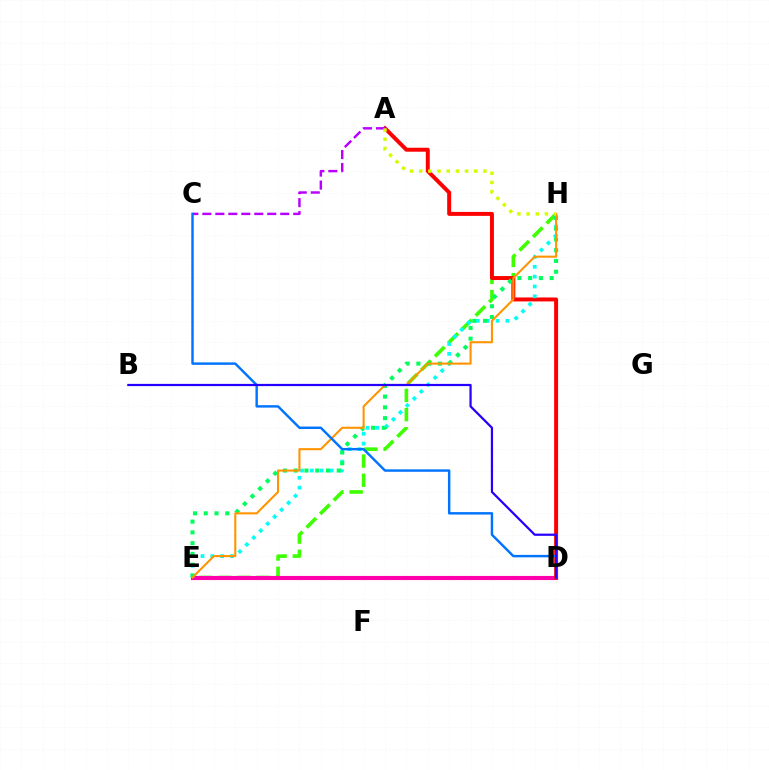{('E', 'H'): [{'color': '#3dff00', 'line_style': 'dashed', 'thickness': 2.61}, {'color': '#00fff6', 'line_style': 'dotted', 'thickness': 2.67}, {'color': '#00ff5c', 'line_style': 'dotted', 'thickness': 2.93}, {'color': '#ff9400', 'line_style': 'solid', 'thickness': 1.5}], ('D', 'E'): [{'color': '#ff00ac', 'line_style': 'solid', 'thickness': 2.96}], ('A', 'D'): [{'color': '#ff0000', 'line_style': 'solid', 'thickness': 2.85}], ('A', 'C'): [{'color': '#b900ff', 'line_style': 'dashed', 'thickness': 1.76}], ('A', 'H'): [{'color': '#d1ff00', 'line_style': 'dotted', 'thickness': 2.49}], ('C', 'D'): [{'color': '#0074ff', 'line_style': 'solid', 'thickness': 1.75}], ('B', 'D'): [{'color': '#2500ff', 'line_style': 'solid', 'thickness': 1.6}]}